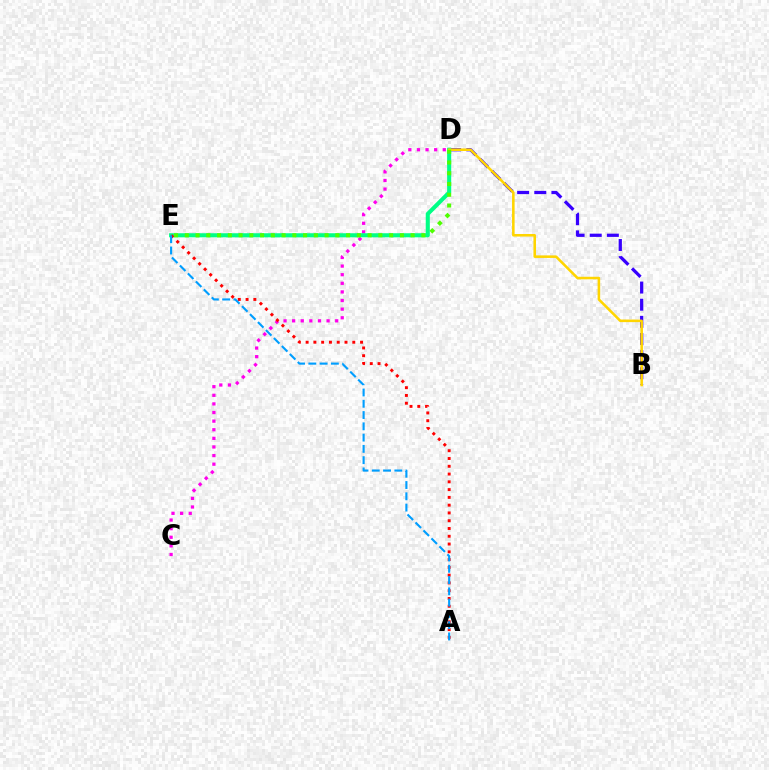{('C', 'D'): [{'color': '#ff00ed', 'line_style': 'dotted', 'thickness': 2.34}], ('B', 'D'): [{'color': '#3700ff', 'line_style': 'dashed', 'thickness': 2.33}, {'color': '#ffd500', 'line_style': 'solid', 'thickness': 1.84}], ('D', 'E'): [{'color': '#00ff86', 'line_style': 'solid', 'thickness': 2.94}, {'color': '#4fff00', 'line_style': 'dotted', 'thickness': 2.92}], ('A', 'E'): [{'color': '#ff0000', 'line_style': 'dotted', 'thickness': 2.11}, {'color': '#009eff', 'line_style': 'dashed', 'thickness': 1.53}]}